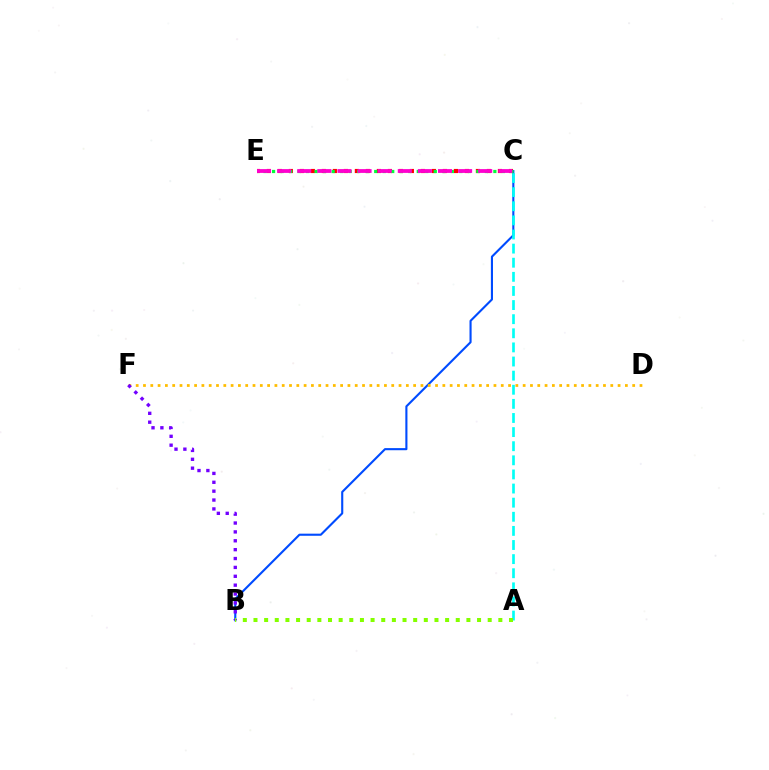{('B', 'C'): [{'color': '#004bff', 'line_style': 'solid', 'thickness': 1.52}], ('A', 'C'): [{'color': '#00fff6', 'line_style': 'dashed', 'thickness': 1.92}], ('D', 'F'): [{'color': '#ffbd00', 'line_style': 'dotted', 'thickness': 1.98}], ('C', 'E'): [{'color': '#ff0000', 'line_style': 'dotted', 'thickness': 2.99}, {'color': '#00ff39', 'line_style': 'dotted', 'thickness': 2.31}, {'color': '#ff00cf', 'line_style': 'dashed', 'thickness': 2.73}], ('B', 'F'): [{'color': '#7200ff', 'line_style': 'dotted', 'thickness': 2.41}], ('A', 'B'): [{'color': '#84ff00', 'line_style': 'dotted', 'thickness': 2.89}]}